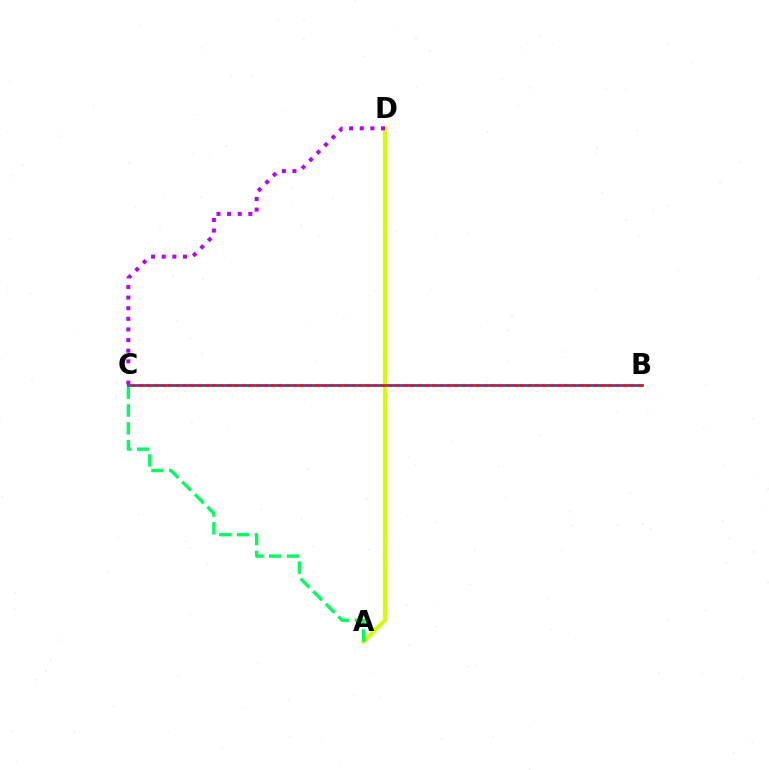{('A', 'D'): [{'color': '#d1ff00', 'line_style': 'solid', 'thickness': 2.96}], ('C', 'D'): [{'color': '#b900ff', 'line_style': 'dotted', 'thickness': 2.89}], ('A', 'C'): [{'color': '#00ff5c', 'line_style': 'dashed', 'thickness': 2.42}], ('B', 'C'): [{'color': '#ff0000', 'line_style': 'solid', 'thickness': 1.98}, {'color': '#0074ff', 'line_style': 'dotted', 'thickness': 1.99}]}